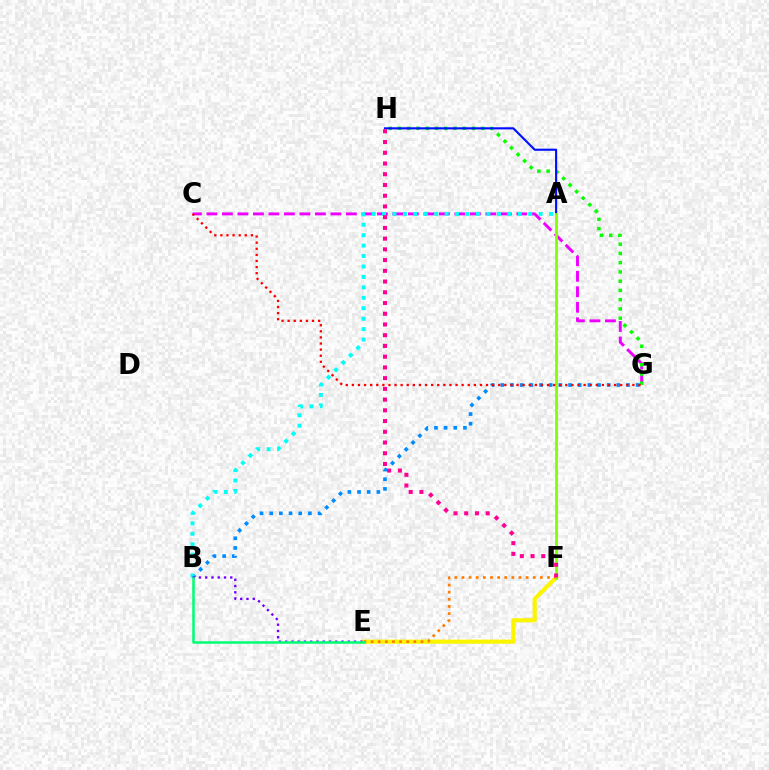{('C', 'G'): [{'color': '#ee00ff', 'line_style': 'dashed', 'thickness': 2.11}, {'color': '#ff0000', 'line_style': 'dotted', 'thickness': 1.66}], ('E', 'F'): [{'color': '#fcf500', 'line_style': 'solid', 'thickness': 2.98}, {'color': '#ff7c00', 'line_style': 'dotted', 'thickness': 1.94}], ('G', 'H'): [{'color': '#08ff00', 'line_style': 'dotted', 'thickness': 2.51}], ('A', 'H'): [{'color': '#0010ff', 'line_style': 'solid', 'thickness': 1.53}], ('B', 'G'): [{'color': '#008cff', 'line_style': 'dotted', 'thickness': 2.63}], ('A', 'F'): [{'color': '#84ff00', 'line_style': 'solid', 'thickness': 2.04}], ('A', 'B'): [{'color': '#00fff6', 'line_style': 'dotted', 'thickness': 2.84}], ('B', 'E'): [{'color': '#7200ff', 'line_style': 'dotted', 'thickness': 1.7}, {'color': '#00ff74', 'line_style': 'solid', 'thickness': 1.83}], ('F', 'H'): [{'color': '#ff0094', 'line_style': 'dotted', 'thickness': 2.92}]}